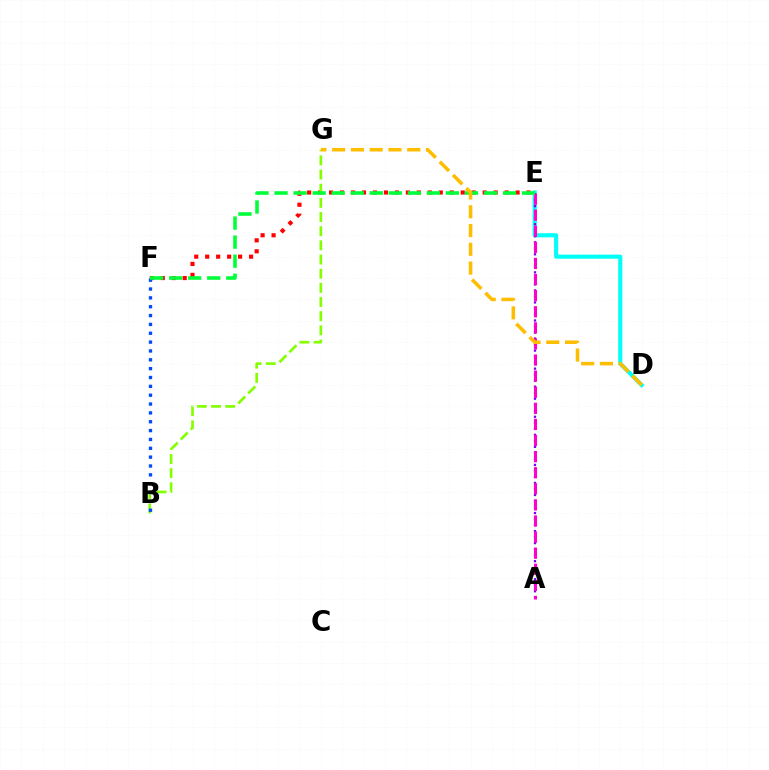{('E', 'F'): [{'color': '#ff0000', 'line_style': 'dotted', 'thickness': 2.98}, {'color': '#00ff39', 'line_style': 'dashed', 'thickness': 2.59}], ('B', 'G'): [{'color': '#84ff00', 'line_style': 'dashed', 'thickness': 1.92}], ('B', 'F'): [{'color': '#004bff', 'line_style': 'dotted', 'thickness': 2.4}], ('D', 'E'): [{'color': '#00fff6', 'line_style': 'solid', 'thickness': 2.96}], ('A', 'E'): [{'color': '#7200ff', 'line_style': 'dotted', 'thickness': 1.63}, {'color': '#ff00cf', 'line_style': 'dashed', 'thickness': 2.19}], ('D', 'G'): [{'color': '#ffbd00', 'line_style': 'dashed', 'thickness': 2.55}]}